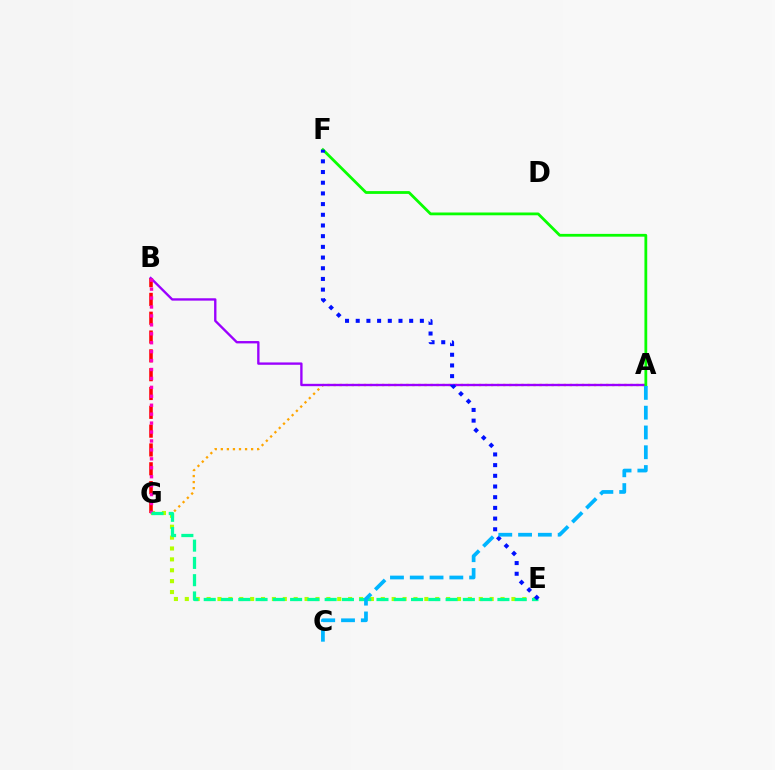{('A', 'G'): [{'color': '#ffa500', 'line_style': 'dotted', 'thickness': 1.65}], ('E', 'G'): [{'color': '#b3ff00', 'line_style': 'dotted', 'thickness': 2.96}, {'color': '#00ff9d', 'line_style': 'dashed', 'thickness': 2.35}], ('B', 'G'): [{'color': '#ff0000', 'line_style': 'dashed', 'thickness': 2.56}, {'color': '#ff00bd', 'line_style': 'dotted', 'thickness': 2.43}], ('A', 'B'): [{'color': '#9b00ff', 'line_style': 'solid', 'thickness': 1.7}], ('A', 'F'): [{'color': '#08ff00', 'line_style': 'solid', 'thickness': 2.01}], ('E', 'F'): [{'color': '#0010ff', 'line_style': 'dotted', 'thickness': 2.9}], ('A', 'C'): [{'color': '#00b5ff', 'line_style': 'dashed', 'thickness': 2.69}]}